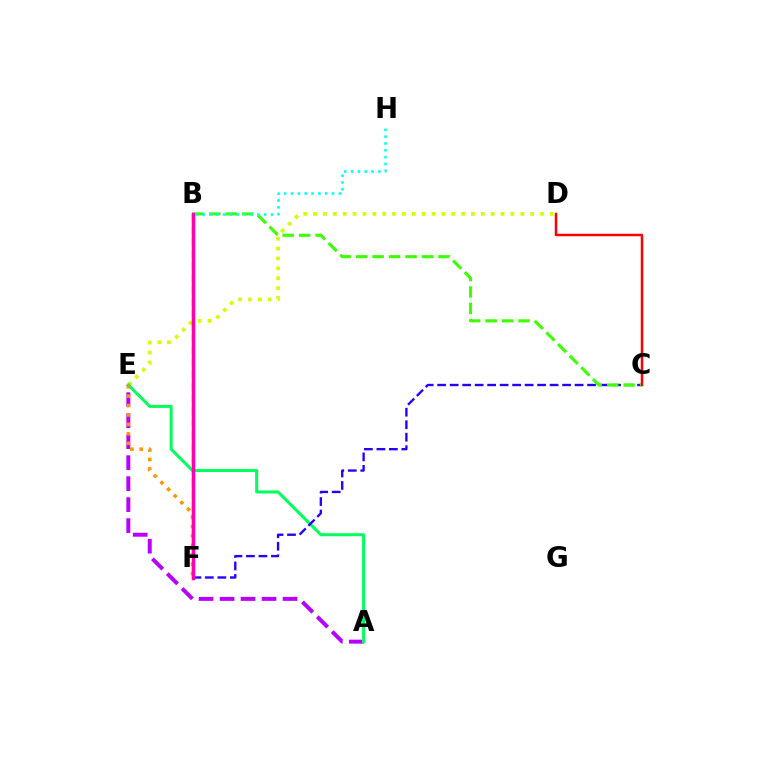{('D', 'E'): [{'color': '#d1ff00', 'line_style': 'dotted', 'thickness': 2.68}], ('B', 'F'): [{'color': '#0074ff', 'line_style': 'dashed', 'thickness': 1.63}, {'color': '#ff00ac', 'line_style': 'solid', 'thickness': 2.51}], ('A', 'E'): [{'color': '#b900ff', 'line_style': 'dashed', 'thickness': 2.85}, {'color': '#00ff5c', 'line_style': 'solid', 'thickness': 2.17}], ('E', 'F'): [{'color': '#ff9400', 'line_style': 'dotted', 'thickness': 2.56}], ('C', 'F'): [{'color': '#2500ff', 'line_style': 'dashed', 'thickness': 1.7}], ('B', 'C'): [{'color': '#3dff00', 'line_style': 'dashed', 'thickness': 2.24}], ('B', 'H'): [{'color': '#00fff6', 'line_style': 'dotted', 'thickness': 1.86}], ('C', 'D'): [{'color': '#ff0000', 'line_style': 'solid', 'thickness': 1.8}]}